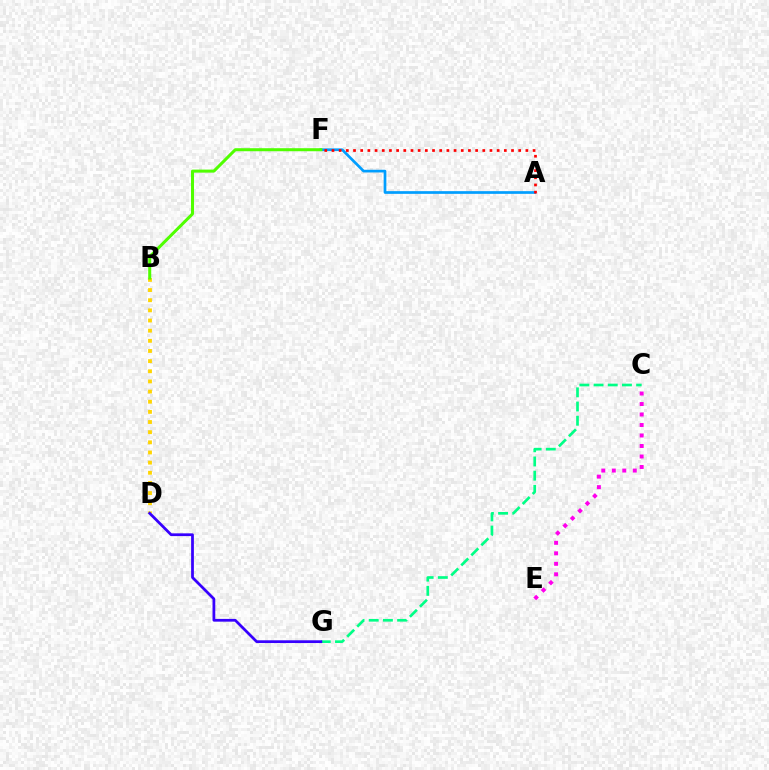{('C', 'G'): [{'color': '#00ff86', 'line_style': 'dashed', 'thickness': 1.93}], ('B', 'D'): [{'color': '#ffd500', 'line_style': 'dotted', 'thickness': 2.76}], ('A', 'F'): [{'color': '#009eff', 'line_style': 'solid', 'thickness': 1.94}, {'color': '#ff0000', 'line_style': 'dotted', 'thickness': 1.95}], ('D', 'G'): [{'color': '#3700ff', 'line_style': 'solid', 'thickness': 1.99}], ('B', 'F'): [{'color': '#4fff00', 'line_style': 'solid', 'thickness': 2.18}], ('C', 'E'): [{'color': '#ff00ed', 'line_style': 'dotted', 'thickness': 2.85}]}